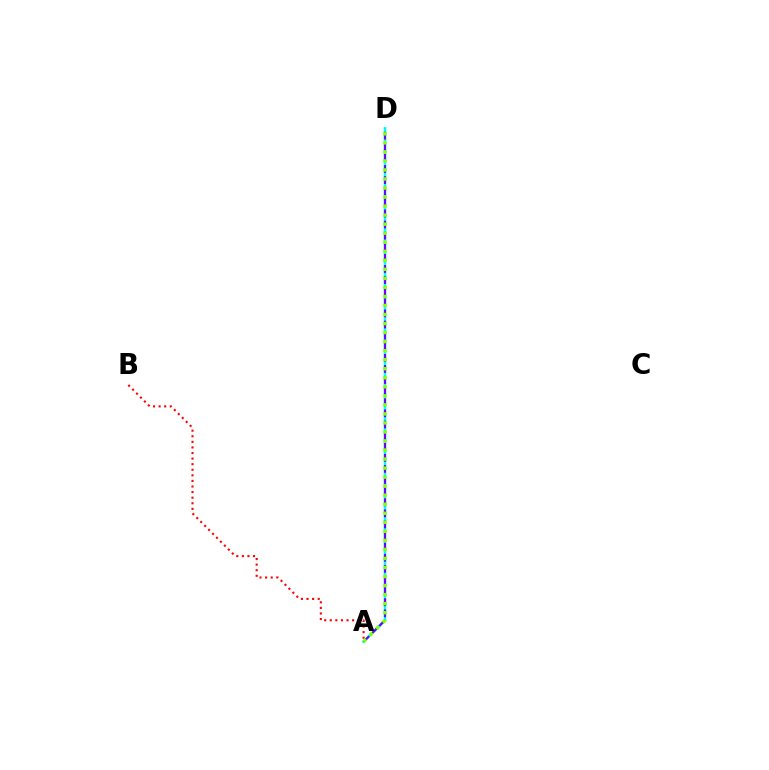{('A', 'B'): [{'color': '#ff0000', 'line_style': 'dotted', 'thickness': 1.52}], ('A', 'D'): [{'color': '#00fff6', 'line_style': 'solid', 'thickness': 1.89}, {'color': '#7200ff', 'line_style': 'dashed', 'thickness': 1.51}, {'color': '#84ff00', 'line_style': 'dotted', 'thickness': 2.45}]}